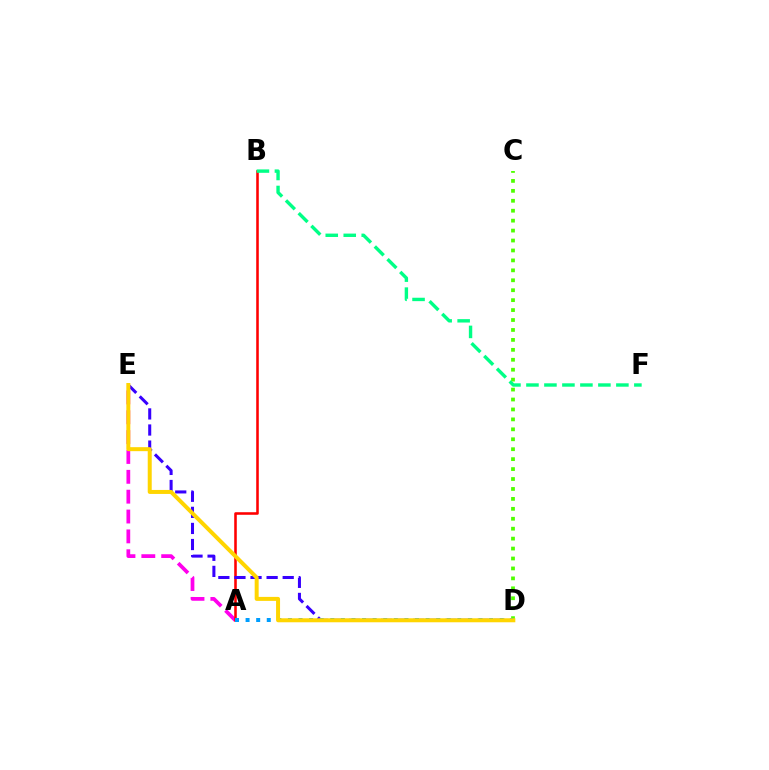{('A', 'E'): [{'color': '#ff00ed', 'line_style': 'dashed', 'thickness': 2.7}], ('A', 'B'): [{'color': '#ff0000', 'line_style': 'solid', 'thickness': 1.85}], ('D', 'E'): [{'color': '#3700ff', 'line_style': 'dashed', 'thickness': 2.19}, {'color': '#ffd500', 'line_style': 'solid', 'thickness': 2.87}], ('C', 'D'): [{'color': '#4fff00', 'line_style': 'dotted', 'thickness': 2.7}], ('A', 'D'): [{'color': '#009eff', 'line_style': 'dotted', 'thickness': 2.88}], ('B', 'F'): [{'color': '#00ff86', 'line_style': 'dashed', 'thickness': 2.44}]}